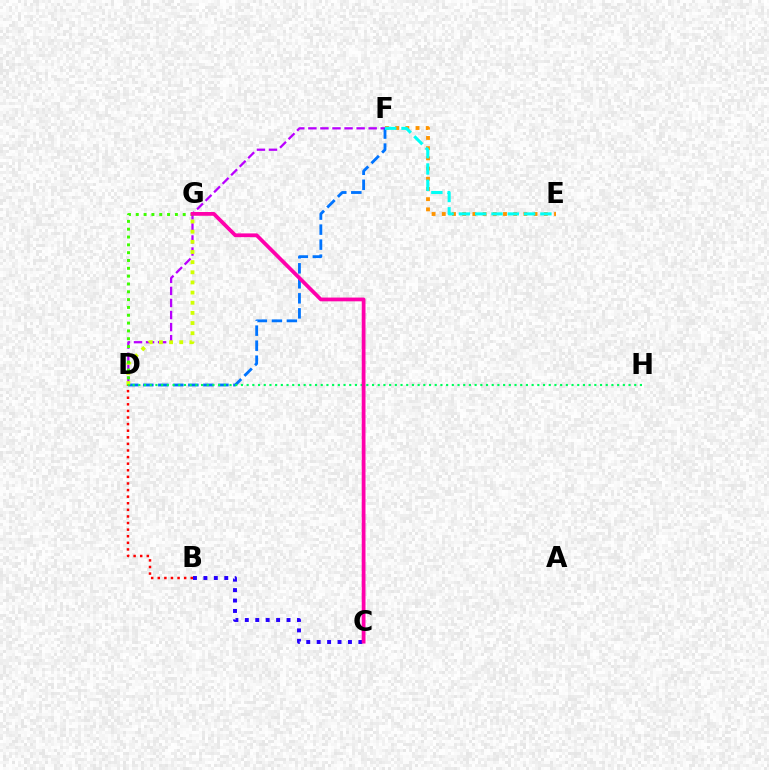{('E', 'F'): [{'color': '#ff9400', 'line_style': 'dotted', 'thickness': 2.77}, {'color': '#00fff6', 'line_style': 'dashed', 'thickness': 2.21}], ('D', 'F'): [{'color': '#b900ff', 'line_style': 'dashed', 'thickness': 1.64}, {'color': '#0074ff', 'line_style': 'dashed', 'thickness': 2.04}], ('B', 'C'): [{'color': '#2500ff', 'line_style': 'dotted', 'thickness': 2.83}], ('D', 'G'): [{'color': '#d1ff00', 'line_style': 'dotted', 'thickness': 2.76}, {'color': '#3dff00', 'line_style': 'dotted', 'thickness': 2.13}], ('B', 'D'): [{'color': '#ff0000', 'line_style': 'dotted', 'thickness': 1.79}], ('D', 'H'): [{'color': '#00ff5c', 'line_style': 'dotted', 'thickness': 1.55}], ('C', 'G'): [{'color': '#ff00ac', 'line_style': 'solid', 'thickness': 2.71}]}